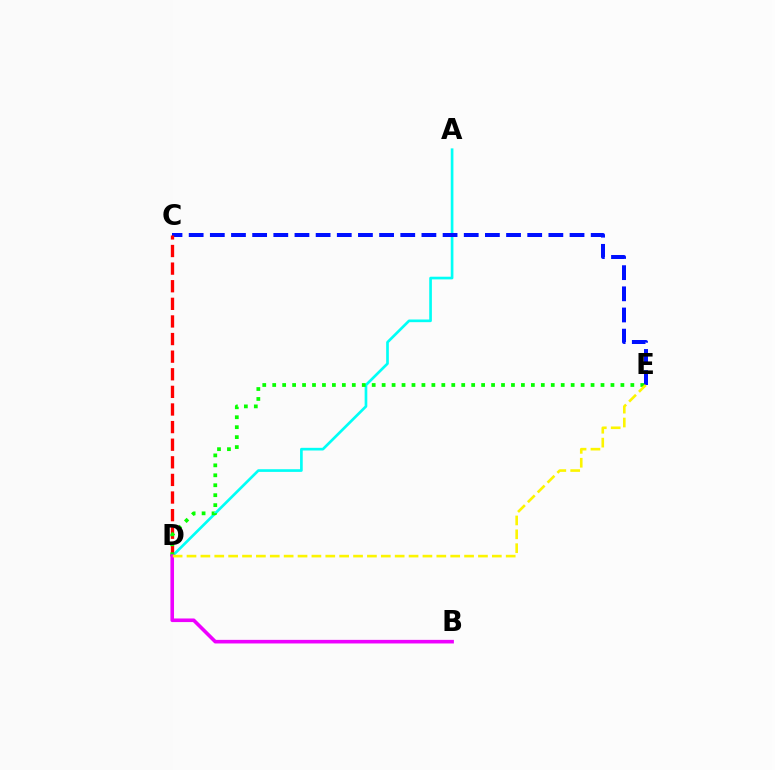{('A', 'D'): [{'color': '#00fff6', 'line_style': 'solid', 'thickness': 1.92}], ('C', 'E'): [{'color': '#0010ff', 'line_style': 'dashed', 'thickness': 2.87}], ('C', 'D'): [{'color': '#ff0000', 'line_style': 'dashed', 'thickness': 2.39}], ('D', 'E'): [{'color': '#08ff00', 'line_style': 'dotted', 'thickness': 2.7}, {'color': '#fcf500', 'line_style': 'dashed', 'thickness': 1.89}], ('B', 'D'): [{'color': '#ee00ff', 'line_style': 'solid', 'thickness': 2.59}]}